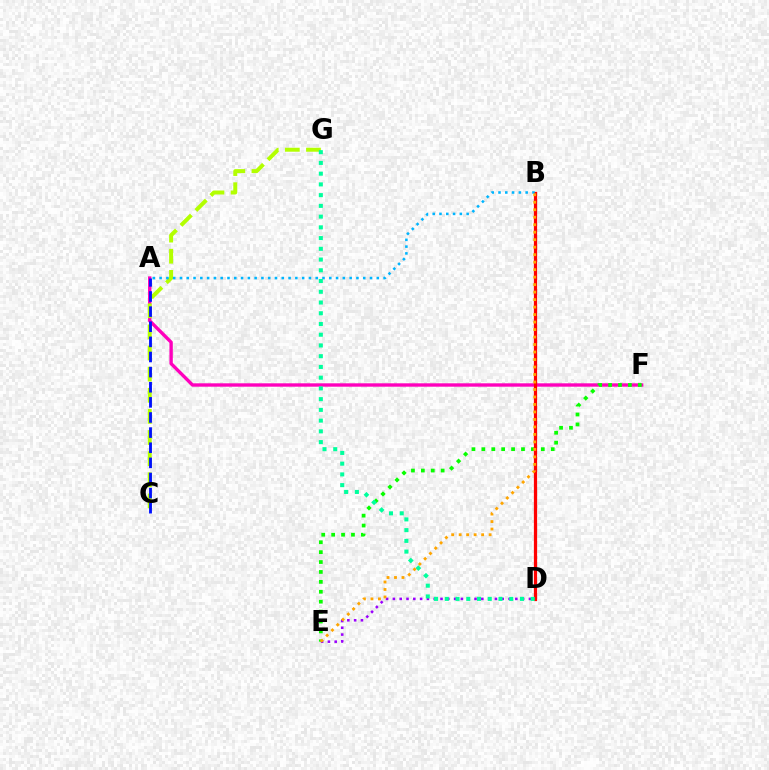{('A', 'F'): [{'color': '#ff00bd', 'line_style': 'solid', 'thickness': 2.43}], ('C', 'G'): [{'color': '#b3ff00', 'line_style': 'dashed', 'thickness': 2.87}], ('E', 'F'): [{'color': '#08ff00', 'line_style': 'dotted', 'thickness': 2.69}], ('D', 'E'): [{'color': '#9b00ff', 'line_style': 'dotted', 'thickness': 1.85}], ('A', 'C'): [{'color': '#0010ff', 'line_style': 'dashed', 'thickness': 2.05}], ('B', 'D'): [{'color': '#ff0000', 'line_style': 'solid', 'thickness': 2.33}], ('A', 'B'): [{'color': '#00b5ff', 'line_style': 'dotted', 'thickness': 1.84}], ('D', 'G'): [{'color': '#00ff9d', 'line_style': 'dotted', 'thickness': 2.92}], ('B', 'E'): [{'color': '#ffa500', 'line_style': 'dotted', 'thickness': 2.03}]}